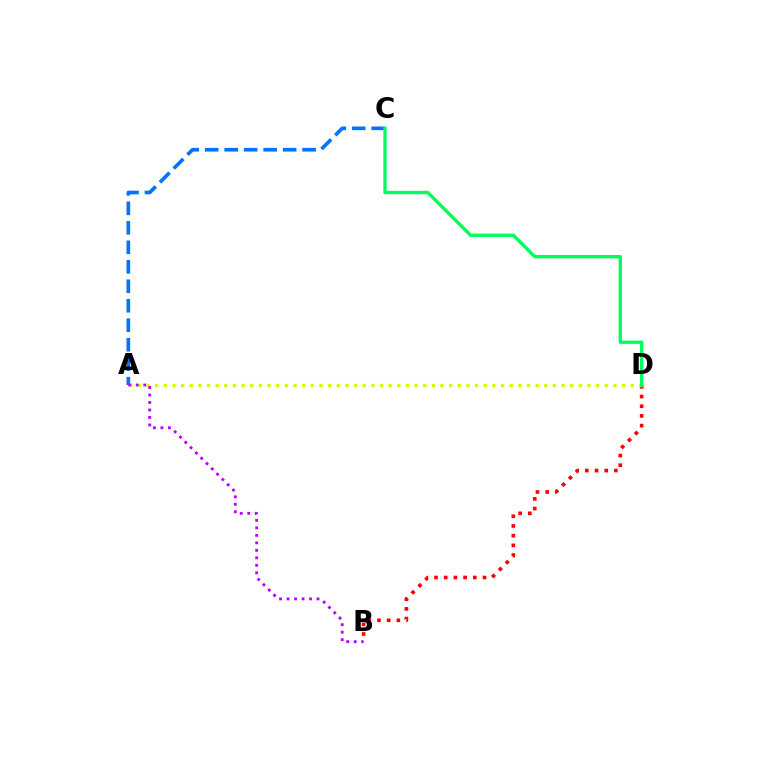{('A', 'C'): [{'color': '#0074ff', 'line_style': 'dashed', 'thickness': 2.65}], ('B', 'D'): [{'color': '#ff0000', 'line_style': 'dotted', 'thickness': 2.63}], ('A', 'D'): [{'color': '#d1ff00', 'line_style': 'dotted', 'thickness': 2.35}], ('A', 'B'): [{'color': '#b900ff', 'line_style': 'dotted', 'thickness': 2.04}], ('C', 'D'): [{'color': '#00ff5c', 'line_style': 'solid', 'thickness': 2.4}]}